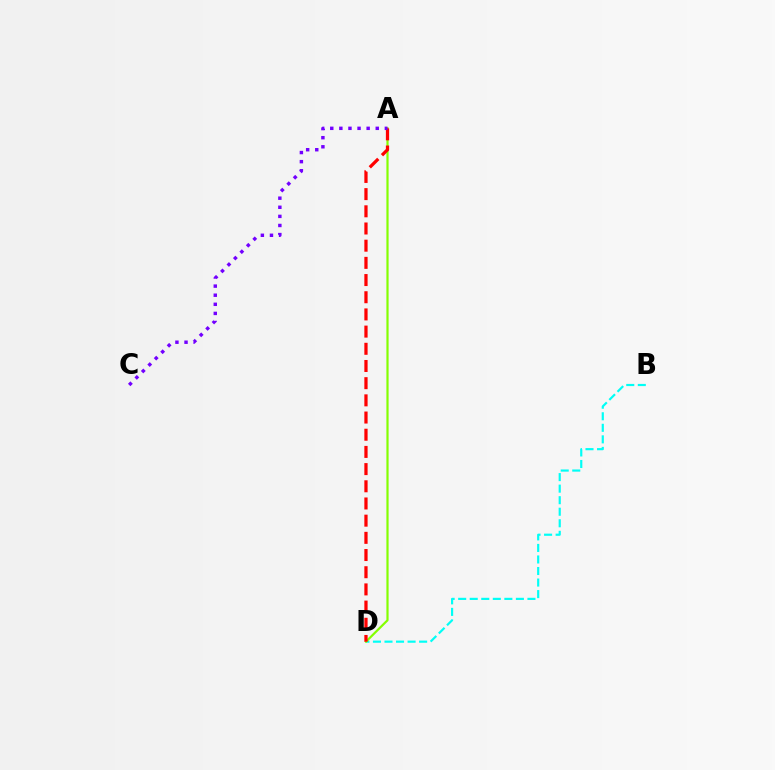{('B', 'D'): [{'color': '#00fff6', 'line_style': 'dashed', 'thickness': 1.57}], ('A', 'D'): [{'color': '#84ff00', 'line_style': 'solid', 'thickness': 1.58}, {'color': '#ff0000', 'line_style': 'dashed', 'thickness': 2.33}], ('A', 'C'): [{'color': '#7200ff', 'line_style': 'dotted', 'thickness': 2.47}]}